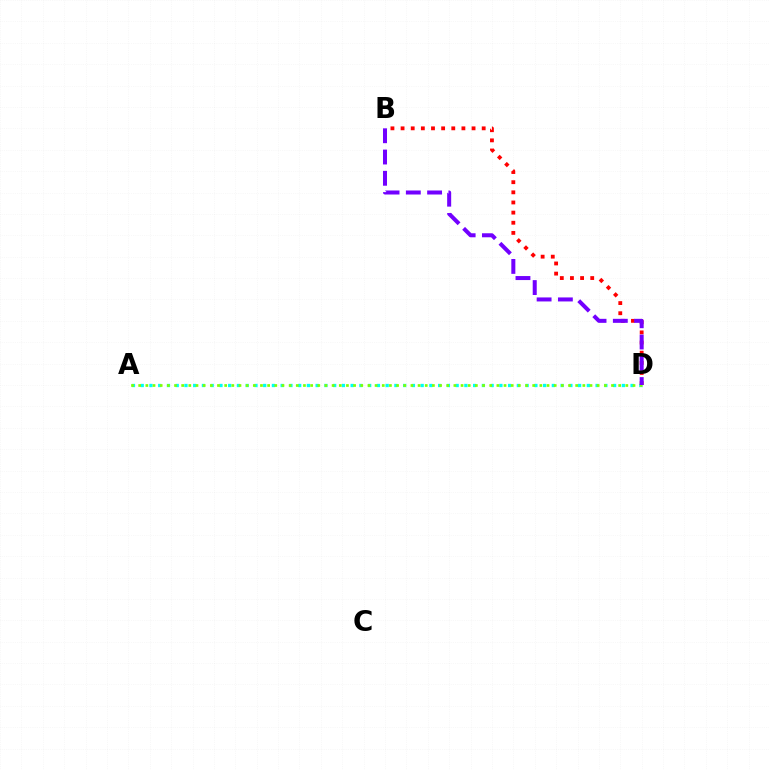{('B', 'D'): [{'color': '#ff0000', 'line_style': 'dotted', 'thickness': 2.75}, {'color': '#7200ff', 'line_style': 'dashed', 'thickness': 2.89}], ('A', 'D'): [{'color': '#00fff6', 'line_style': 'dotted', 'thickness': 2.38}, {'color': '#84ff00', 'line_style': 'dotted', 'thickness': 1.95}]}